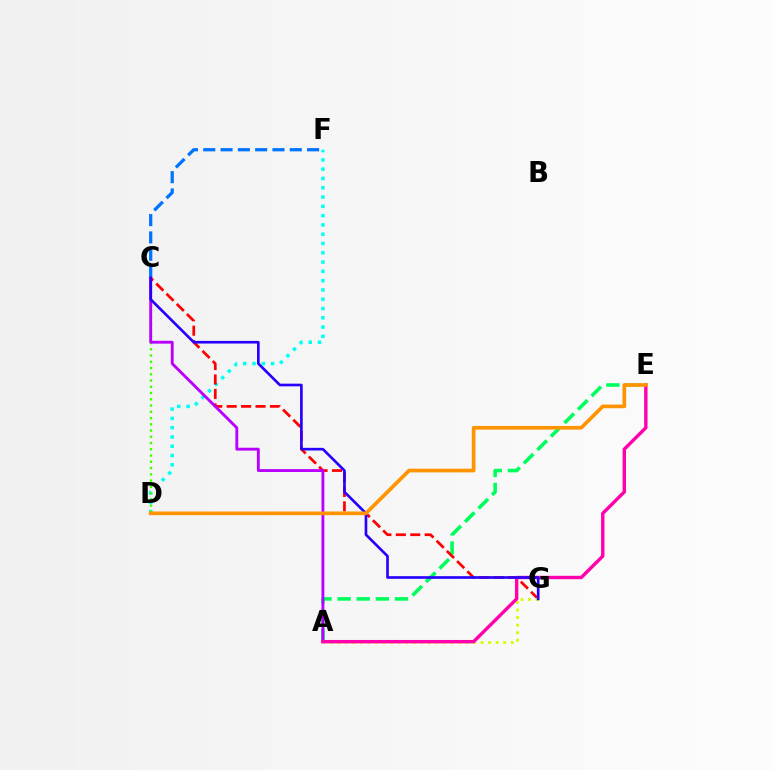{('C', 'F'): [{'color': '#0074ff', 'line_style': 'dashed', 'thickness': 2.35}], ('A', 'E'): [{'color': '#00ff5c', 'line_style': 'dashed', 'thickness': 2.6}, {'color': '#ff00ac', 'line_style': 'solid', 'thickness': 2.44}], ('D', 'F'): [{'color': '#00fff6', 'line_style': 'dotted', 'thickness': 2.52}], ('C', 'D'): [{'color': '#3dff00', 'line_style': 'dotted', 'thickness': 1.7}], ('C', 'G'): [{'color': '#ff0000', 'line_style': 'dashed', 'thickness': 1.96}, {'color': '#2500ff', 'line_style': 'solid', 'thickness': 1.91}], ('A', 'C'): [{'color': '#b900ff', 'line_style': 'solid', 'thickness': 2.06}], ('A', 'G'): [{'color': '#d1ff00', 'line_style': 'dotted', 'thickness': 2.05}], ('D', 'E'): [{'color': '#ff9400', 'line_style': 'solid', 'thickness': 2.65}]}